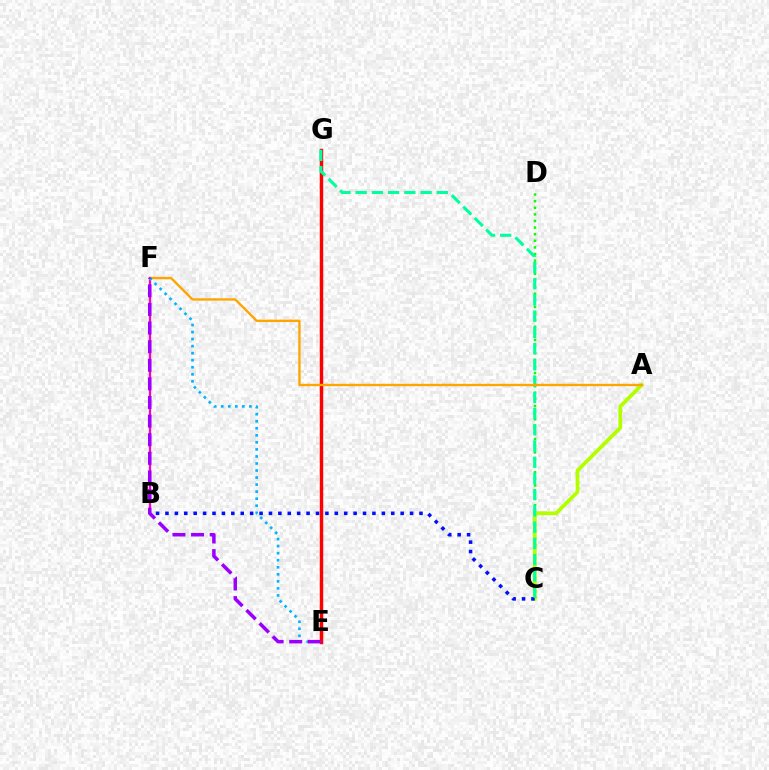{('E', 'G'): [{'color': '#ff0000', 'line_style': 'solid', 'thickness': 2.48}], ('C', 'D'): [{'color': '#08ff00', 'line_style': 'dotted', 'thickness': 1.8}], ('A', 'C'): [{'color': '#b3ff00', 'line_style': 'solid', 'thickness': 2.72}], ('B', 'C'): [{'color': '#0010ff', 'line_style': 'dotted', 'thickness': 2.56}], ('C', 'G'): [{'color': '#00ff9d', 'line_style': 'dashed', 'thickness': 2.2}], ('A', 'F'): [{'color': '#ffa500', 'line_style': 'solid', 'thickness': 1.71}], ('B', 'F'): [{'color': '#ff00bd', 'line_style': 'solid', 'thickness': 1.66}], ('E', 'F'): [{'color': '#00b5ff', 'line_style': 'dotted', 'thickness': 1.91}, {'color': '#9b00ff', 'line_style': 'dashed', 'thickness': 2.53}]}